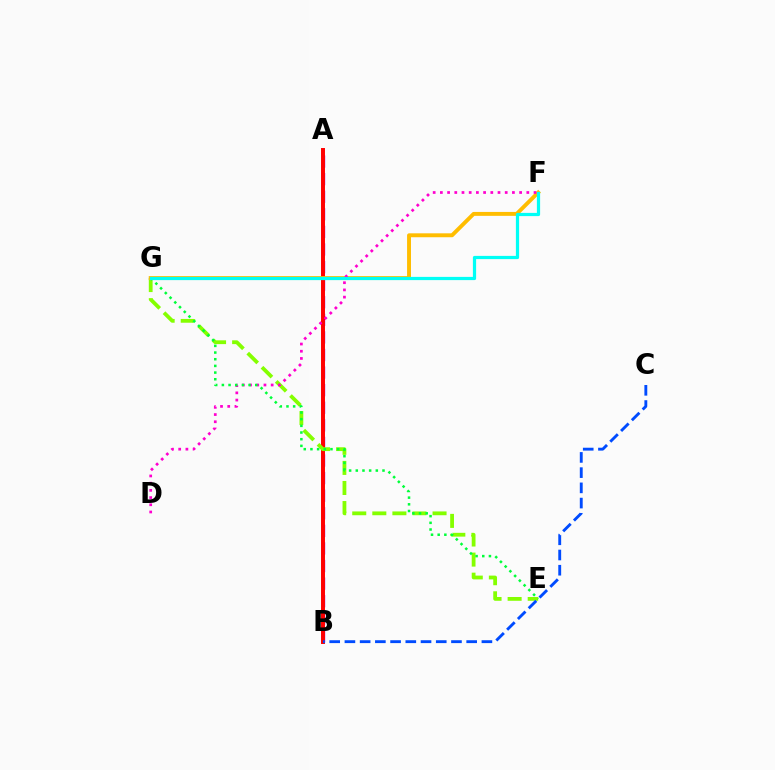{('A', 'B'): [{'color': '#7200ff', 'line_style': 'dashed', 'thickness': 2.39}, {'color': '#ff0000', 'line_style': 'solid', 'thickness': 2.85}], ('E', 'G'): [{'color': '#84ff00', 'line_style': 'dashed', 'thickness': 2.73}, {'color': '#00ff39', 'line_style': 'dotted', 'thickness': 1.81}], ('F', 'G'): [{'color': '#ffbd00', 'line_style': 'solid', 'thickness': 2.82}, {'color': '#00fff6', 'line_style': 'solid', 'thickness': 2.32}], ('D', 'F'): [{'color': '#ff00cf', 'line_style': 'dotted', 'thickness': 1.96}], ('B', 'C'): [{'color': '#004bff', 'line_style': 'dashed', 'thickness': 2.07}]}